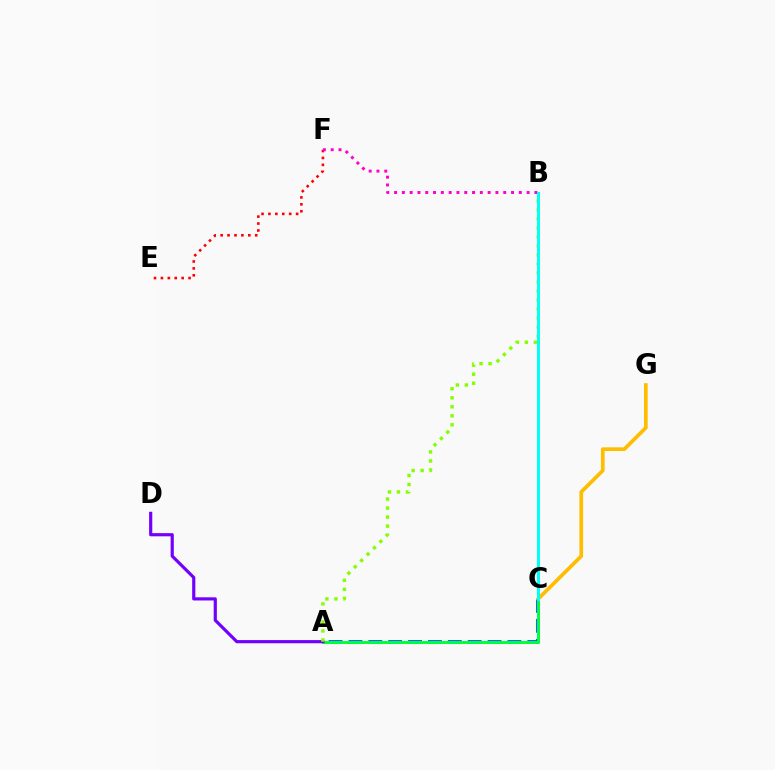{('A', 'C'): [{'color': '#004bff', 'line_style': 'dashed', 'thickness': 2.7}, {'color': '#00ff39', 'line_style': 'solid', 'thickness': 2.13}], ('E', 'F'): [{'color': '#ff0000', 'line_style': 'dotted', 'thickness': 1.88}], ('A', 'D'): [{'color': '#7200ff', 'line_style': 'solid', 'thickness': 2.28}], ('C', 'G'): [{'color': '#ffbd00', 'line_style': 'solid', 'thickness': 2.66}], ('A', 'B'): [{'color': '#84ff00', 'line_style': 'dotted', 'thickness': 2.45}], ('B', 'F'): [{'color': '#ff00cf', 'line_style': 'dotted', 'thickness': 2.12}], ('B', 'C'): [{'color': '#00fff6', 'line_style': 'solid', 'thickness': 2.16}]}